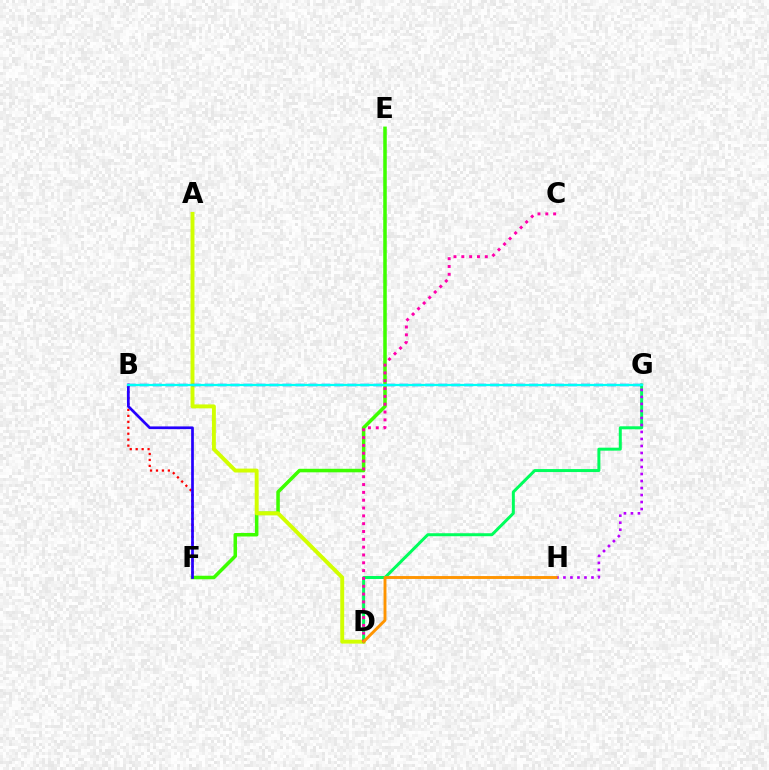{('E', 'F'): [{'color': '#3dff00', 'line_style': 'solid', 'thickness': 2.54}], ('A', 'D'): [{'color': '#d1ff00', 'line_style': 'solid', 'thickness': 2.82}], ('D', 'G'): [{'color': '#00ff5c', 'line_style': 'solid', 'thickness': 2.15}], ('B', 'F'): [{'color': '#ff0000', 'line_style': 'dotted', 'thickness': 1.62}, {'color': '#2500ff', 'line_style': 'solid', 'thickness': 1.96}], ('B', 'G'): [{'color': '#0074ff', 'line_style': 'dashed', 'thickness': 1.76}, {'color': '#00fff6', 'line_style': 'solid', 'thickness': 1.6}], ('C', 'D'): [{'color': '#ff00ac', 'line_style': 'dotted', 'thickness': 2.13}], ('G', 'H'): [{'color': '#b900ff', 'line_style': 'dotted', 'thickness': 1.9}], ('D', 'H'): [{'color': '#ff9400', 'line_style': 'solid', 'thickness': 2.08}]}